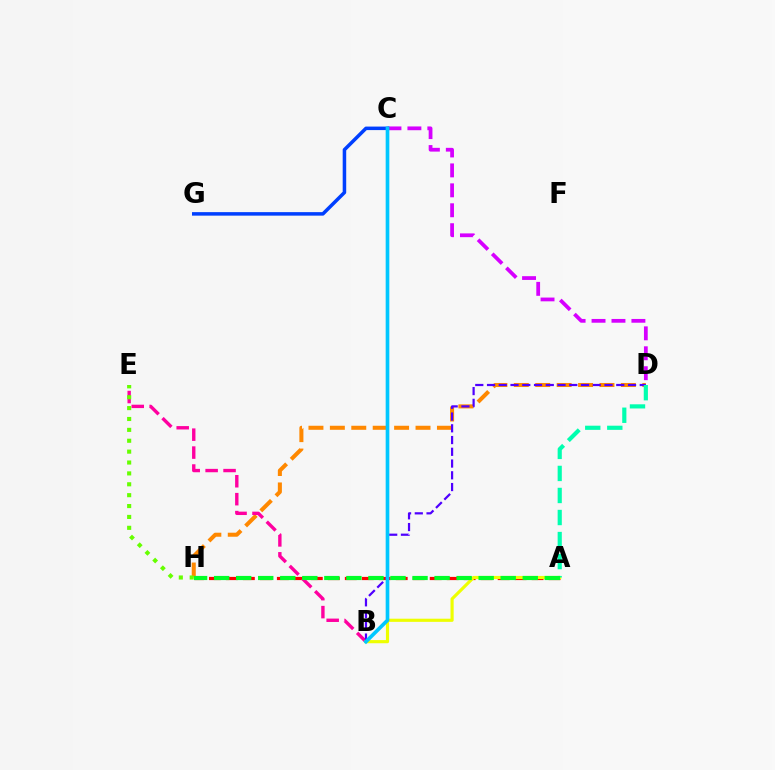{('A', 'H'): [{'color': '#ff0000', 'line_style': 'dashed', 'thickness': 2.31}, {'color': '#00ff27', 'line_style': 'dashed', 'thickness': 2.99}], ('C', 'D'): [{'color': '#d600ff', 'line_style': 'dashed', 'thickness': 2.71}], ('D', 'H'): [{'color': '#ff8800', 'line_style': 'dashed', 'thickness': 2.91}], ('C', 'G'): [{'color': '#003fff', 'line_style': 'solid', 'thickness': 2.53}], ('B', 'E'): [{'color': '#ff00a0', 'line_style': 'dashed', 'thickness': 2.44}], ('E', 'H'): [{'color': '#66ff00', 'line_style': 'dotted', 'thickness': 2.96}], ('A', 'B'): [{'color': '#eeff00', 'line_style': 'solid', 'thickness': 2.27}], ('B', 'D'): [{'color': '#4f00ff', 'line_style': 'dashed', 'thickness': 1.6}], ('A', 'D'): [{'color': '#00ffaf', 'line_style': 'dashed', 'thickness': 2.99}], ('B', 'C'): [{'color': '#00c7ff', 'line_style': 'solid', 'thickness': 2.63}]}